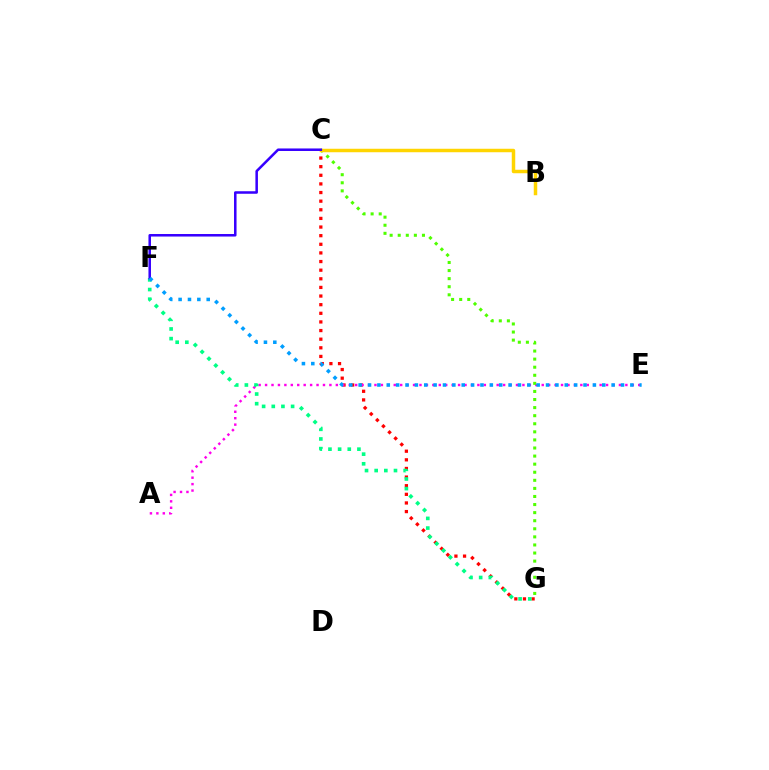{('C', 'G'): [{'color': '#ff0000', 'line_style': 'dotted', 'thickness': 2.34}, {'color': '#4fff00', 'line_style': 'dotted', 'thickness': 2.2}], ('A', 'E'): [{'color': '#ff00ed', 'line_style': 'dotted', 'thickness': 1.75}], ('F', 'G'): [{'color': '#00ff86', 'line_style': 'dotted', 'thickness': 2.62}], ('B', 'C'): [{'color': '#ffd500', 'line_style': 'solid', 'thickness': 2.5}], ('C', 'F'): [{'color': '#3700ff', 'line_style': 'solid', 'thickness': 1.82}], ('E', 'F'): [{'color': '#009eff', 'line_style': 'dotted', 'thickness': 2.55}]}